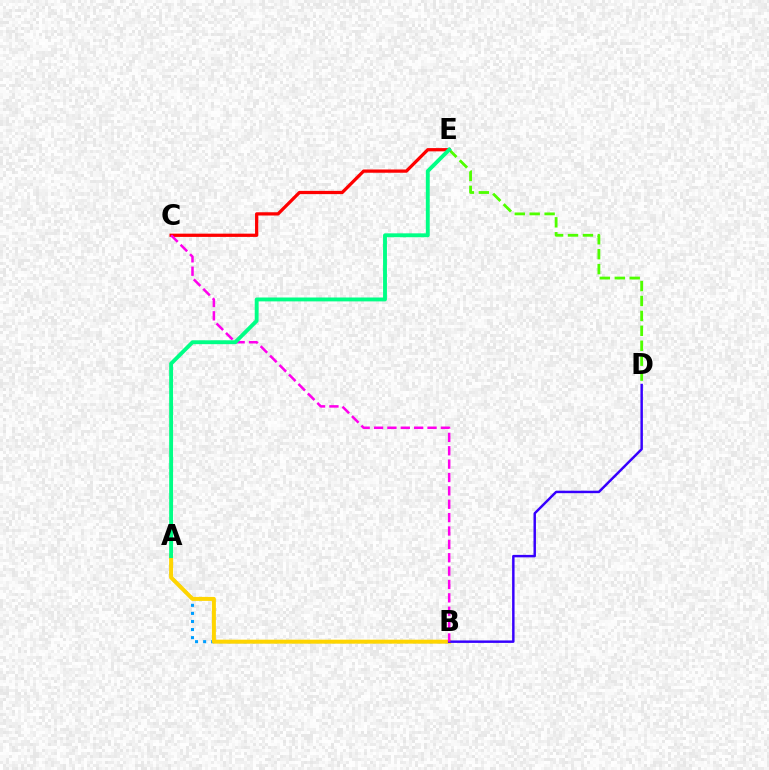{('A', 'B'): [{'color': '#009eff', 'line_style': 'dotted', 'thickness': 2.19}, {'color': '#ffd500', 'line_style': 'solid', 'thickness': 2.86}], ('D', 'E'): [{'color': '#4fff00', 'line_style': 'dashed', 'thickness': 2.03}], ('C', 'E'): [{'color': '#ff0000', 'line_style': 'solid', 'thickness': 2.34}], ('B', 'D'): [{'color': '#3700ff', 'line_style': 'solid', 'thickness': 1.77}], ('B', 'C'): [{'color': '#ff00ed', 'line_style': 'dashed', 'thickness': 1.82}], ('A', 'E'): [{'color': '#00ff86', 'line_style': 'solid', 'thickness': 2.8}]}